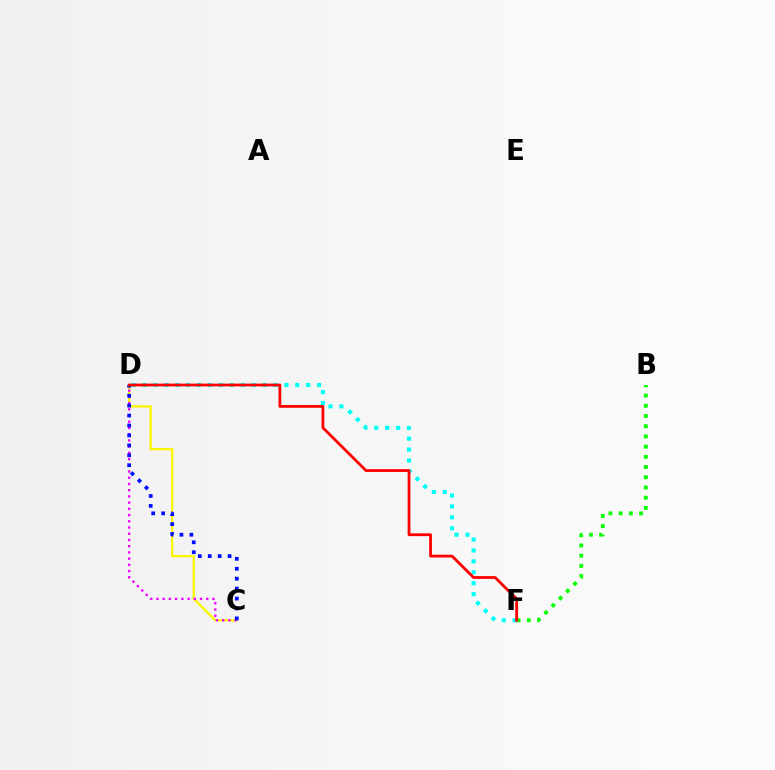{('C', 'D'): [{'color': '#fcf500', 'line_style': 'solid', 'thickness': 1.62}, {'color': '#ee00ff', 'line_style': 'dotted', 'thickness': 1.69}, {'color': '#0010ff', 'line_style': 'dotted', 'thickness': 2.7}], ('D', 'F'): [{'color': '#00fff6', 'line_style': 'dotted', 'thickness': 2.97}, {'color': '#ff0000', 'line_style': 'solid', 'thickness': 2.01}], ('B', 'F'): [{'color': '#08ff00', 'line_style': 'dotted', 'thickness': 2.77}]}